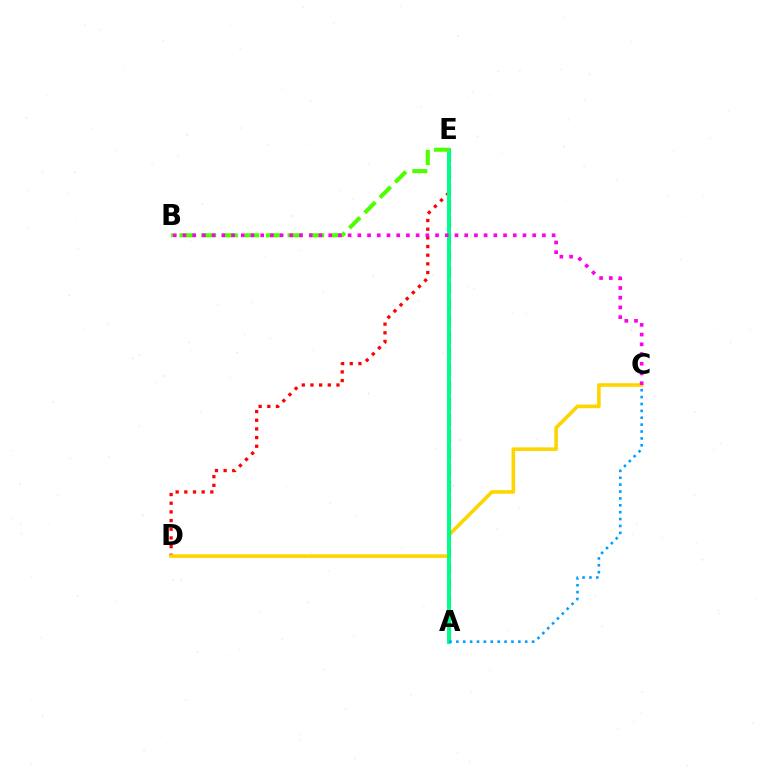{('D', 'E'): [{'color': '#ff0000', 'line_style': 'dotted', 'thickness': 2.36}], ('C', 'D'): [{'color': '#ffd500', 'line_style': 'solid', 'thickness': 2.59}], ('A', 'E'): [{'color': '#3700ff', 'line_style': 'dashed', 'thickness': 2.24}, {'color': '#00ff86', 'line_style': 'solid', 'thickness': 2.83}], ('B', 'E'): [{'color': '#4fff00', 'line_style': 'dashed', 'thickness': 2.94}], ('A', 'C'): [{'color': '#009eff', 'line_style': 'dotted', 'thickness': 1.87}], ('B', 'C'): [{'color': '#ff00ed', 'line_style': 'dotted', 'thickness': 2.64}]}